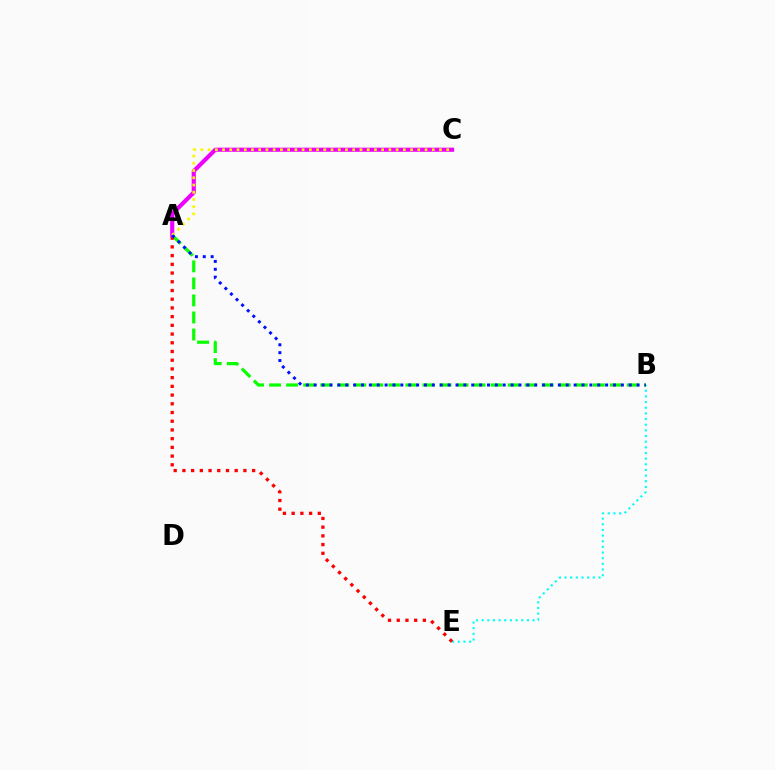{('B', 'E'): [{'color': '#00fff6', 'line_style': 'dotted', 'thickness': 1.54}], ('A', 'B'): [{'color': '#08ff00', 'line_style': 'dashed', 'thickness': 2.31}, {'color': '#0010ff', 'line_style': 'dotted', 'thickness': 2.14}], ('A', 'E'): [{'color': '#ff0000', 'line_style': 'dotted', 'thickness': 2.37}], ('A', 'C'): [{'color': '#ee00ff', 'line_style': 'solid', 'thickness': 2.98}, {'color': '#fcf500', 'line_style': 'dotted', 'thickness': 1.96}]}